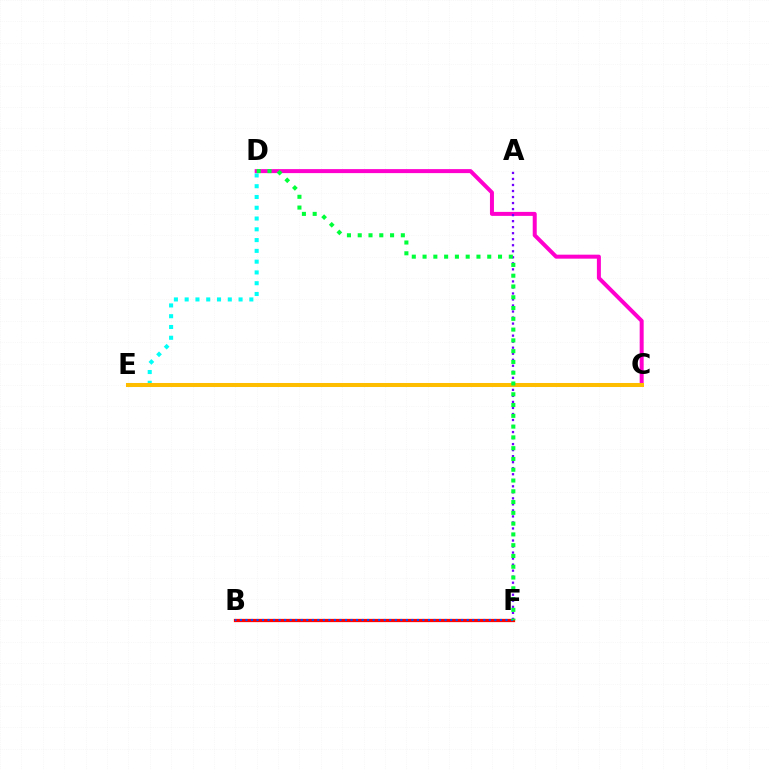{('B', 'F'): [{'color': '#ff0000', 'line_style': 'solid', 'thickness': 2.35}, {'color': '#004bff', 'line_style': 'dotted', 'thickness': 1.5}], ('D', 'E'): [{'color': '#00fff6', 'line_style': 'dotted', 'thickness': 2.93}], ('C', 'D'): [{'color': '#ff00cf', 'line_style': 'solid', 'thickness': 2.87}], ('A', 'F'): [{'color': '#7200ff', 'line_style': 'dotted', 'thickness': 1.64}], ('C', 'E'): [{'color': '#84ff00', 'line_style': 'dashed', 'thickness': 1.53}, {'color': '#ffbd00', 'line_style': 'solid', 'thickness': 2.89}], ('D', 'F'): [{'color': '#00ff39', 'line_style': 'dotted', 'thickness': 2.93}]}